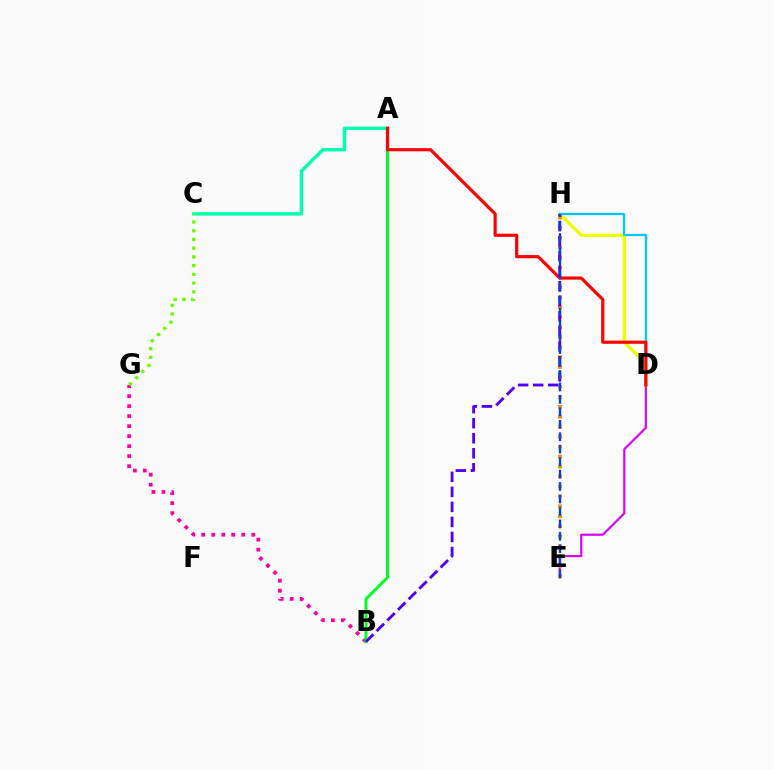{('D', 'E'): [{'color': '#d600ff', 'line_style': 'solid', 'thickness': 1.55}], ('D', 'H'): [{'color': '#eeff00', 'line_style': 'solid', 'thickness': 2.34}, {'color': '#00c7ff', 'line_style': 'solid', 'thickness': 1.63}], ('A', 'C'): [{'color': '#00ffaf', 'line_style': 'solid', 'thickness': 2.45}], ('B', 'G'): [{'color': '#ff00a0', 'line_style': 'dotted', 'thickness': 2.72}], ('E', 'H'): [{'color': '#ff8800', 'line_style': 'dotted', 'thickness': 2.71}, {'color': '#003fff', 'line_style': 'dashed', 'thickness': 1.69}], ('C', 'G'): [{'color': '#66ff00', 'line_style': 'dotted', 'thickness': 2.37}], ('A', 'B'): [{'color': '#00ff27', 'line_style': 'solid', 'thickness': 2.12}], ('A', 'D'): [{'color': '#ff0000', 'line_style': 'solid', 'thickness': 2.29}], ('B', 'H'): [{'color': '#4f00ff', 'line_style': 'dashed', 'thickness': 2.04}]}